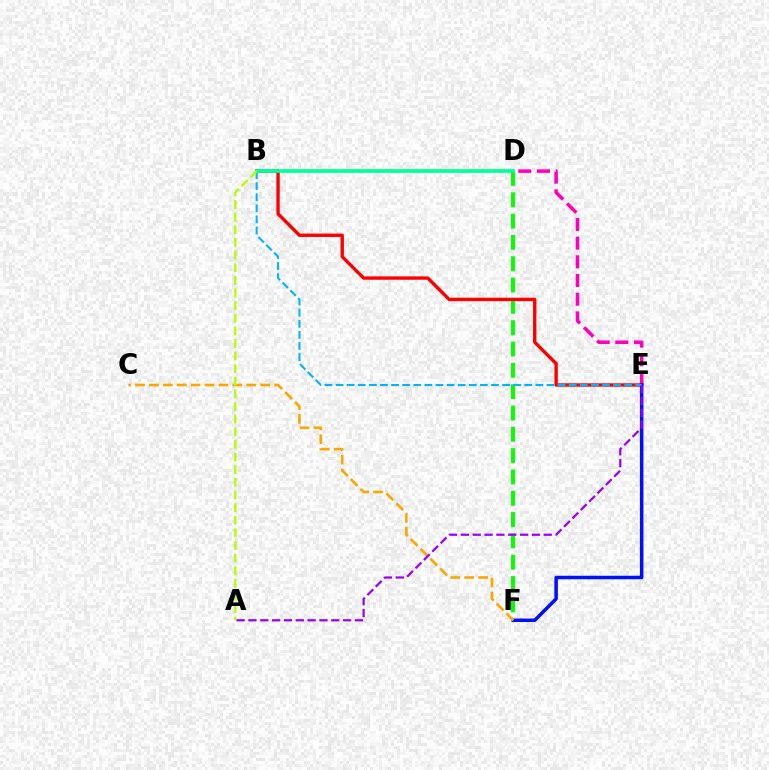{('D', 'E'): [{'color': '#ff00bd', 'line_style': 'dashed', 'thickness': 2.54}], ('D', 'F'): [{'color': '#08ff00', 'line_style': 'dashed', 'thickness': 2.9}], ('B', 'E'): [{'color': '#ff0000', 'line_style': 'solid', 'thickness': 2.43}, {'color': '#00b5ff', 'line_style': 'dashed', 'thickness': 1.51}], ('E', 'F'): [{'color': '#0010ff', 'line_style': 'solid', 'thickness': 2.52}], ('C', 'F'): [{'color': '#ffa500', 'line_style': 'dashed', 'thickness': 1.89}], ('B', 'D'): [{'color': '#00ff9d', 'line_style': 'solid', 'thickness': 2.68}], ('A', 'B'): [{'color': '#b3ff00', 'line_style': 'dashed', 'thickness': 1.72}], ('A', 'E'): [{'color': '#9b00ff', 'line_style': 'dashed', 'thickness': 1.61}]}